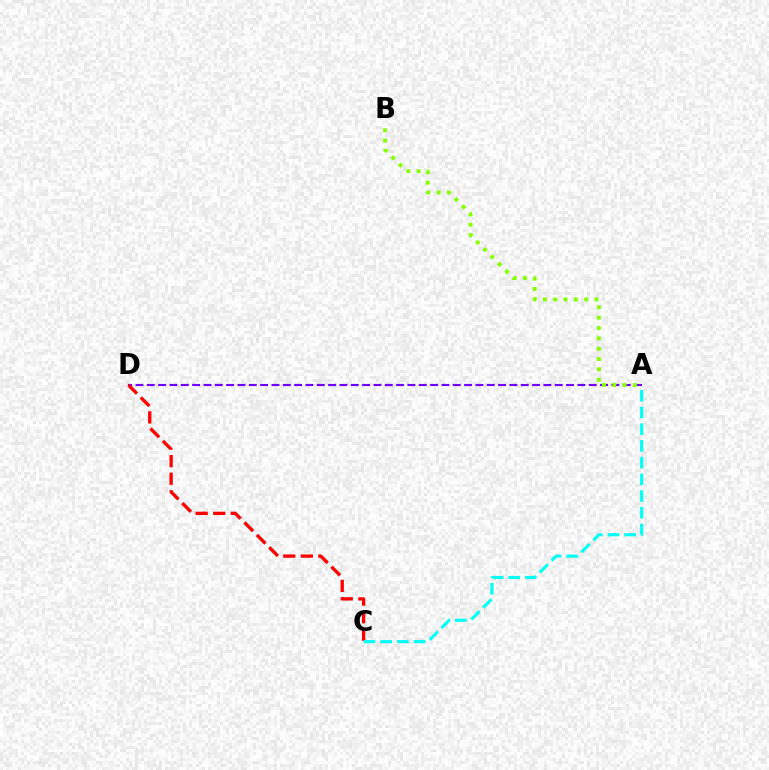{('A', 'D'): [{'color': '#7200ff', 'line_style': 'dashed', 'thickness': 1.54}], ('C', 'D'): [{'color': '#ff0000', 'line_style': 'dashed', 'thickness': 2.38}], ('A', 'B'): [{'color': '#84ff00', 'line_style': 'dotted', 'thickness': 2.81}], ('A', 'C'): [{'color': '#00fff6', 'line_style': 'dashed', 'thickness': 2.27}]}